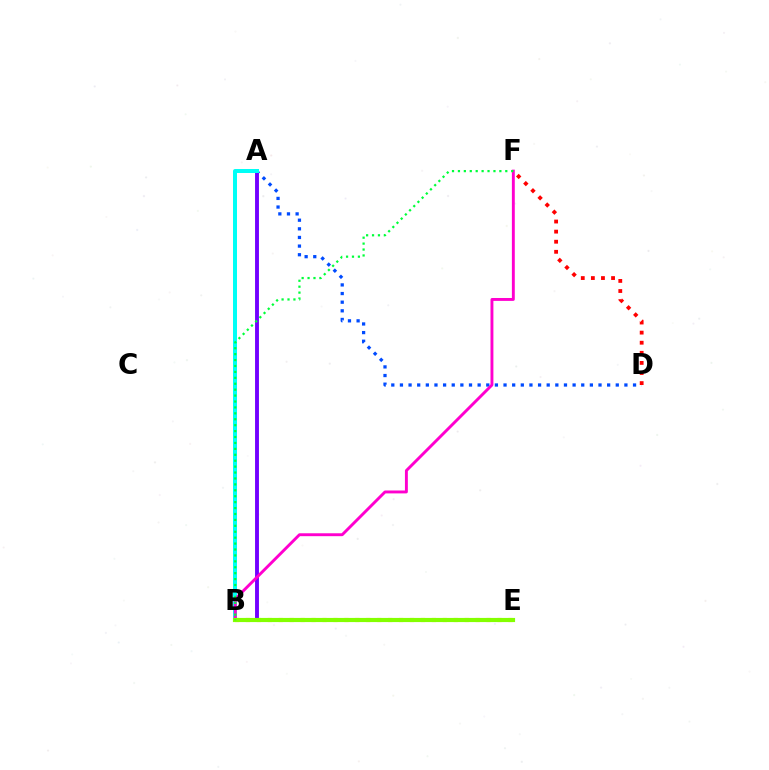{('B', 'E'): [{'color': '#ffbd00', 'line_style': 'dotted', 'thickness': 2.97}, {'color': '#84ff00', 'line_style': 'solid', 'thickness': 2.99}], ('A', 'D'): [{'color': '#004bff', 'line_style': 'dotted', 'thickness': 2.35}], ('A', 'B'): [{'color': '#7200ff', 'line_style': 'solid', 'thickness': 2.8}, {'color': '#00fff6', 'line_style': 'solid', 'thickness': 2.87}], ('D', 'F'): [{'color': '#ff0000', 'line_style': 'dotted', 'thickness': 2.74}], ('B', 'F'): [{'color': '#ff00cf', 'line_style': 'solid', 'thickness': 2.09}, {'color': '#00ff39', 'line_style': 'dotted', 'thickness': 1.61}]}